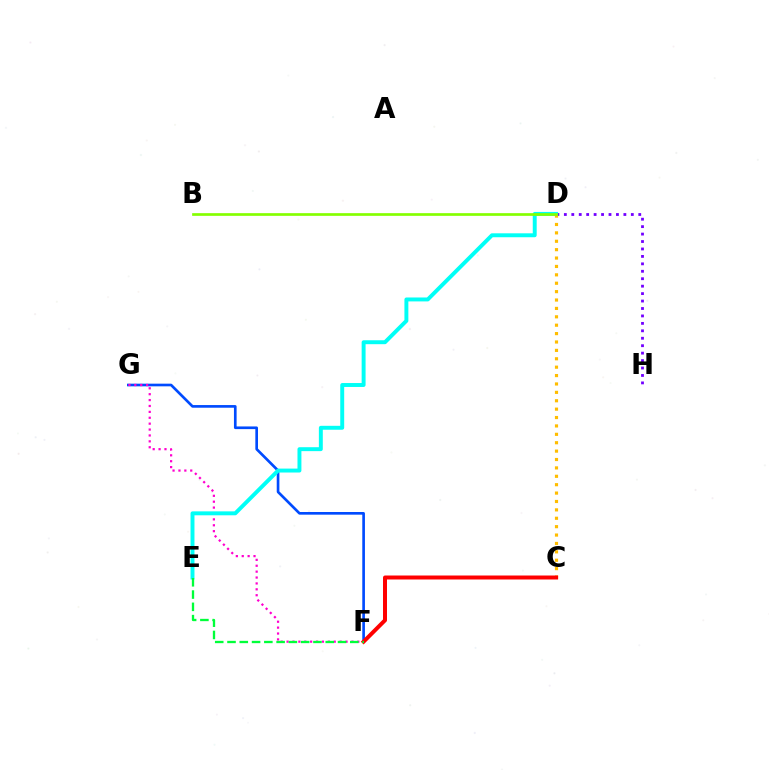{('F', 'G'): [{'color': '#004bff', 'line_style': 'solid', 'thickness': 1.92}, {'color': '#ff00cf', 'line_style': 'dotted', 'thickness': 1.6}], ('D', 'H'): [{'color': '#7200ff', 'line_style': 'dotted', 'thickness': 2.02}], ('D', 'E'): [{'color': '#00fff6', 'line_style': 'solid', 'thickness': 2.83}], ('C', 'D'): [{'color': '#ffbd00', 'line_style': 'dotted', 'thickness': 2.28}], ('C', 'F'): [{'color': '#ff0000', 'line_style': 'solid', 'thickness': 2.87}], ('B', 'D'): [{'color': '#84ff00', 'line_style': 'solid', 'thickness': 1.94}], ('E', 'F'): [{'color': '#00ff39', 'line_style': 'dashed', 'thickness': 1.67}]}